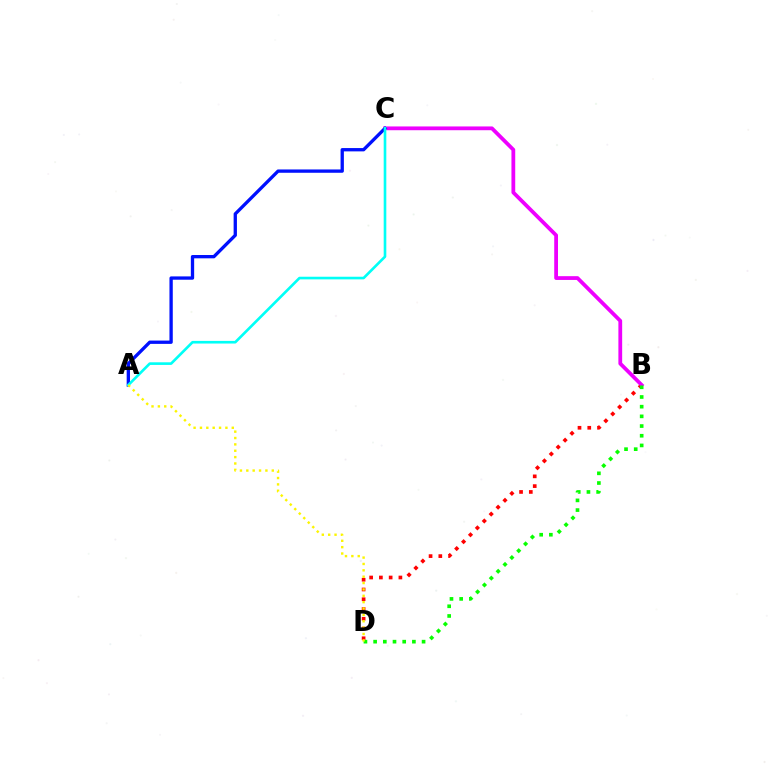{('B', 'D'): [{'color': '#ff0000', 'line_style': 'dotted', 'thickness': 2.65}, {'color': '#08ff00', 'line_style': 'dotted', 'thickness': 2.63}], ('B', 'C'): [{'color': '#ee00ff', 'line_style': 'solid', 'thickness': 2.72}], ('A', 'C'): [{'color': '#0010ff', 'line_style': 'solid', 'thickness': 2.39}, {'color': '#00fff6', 'line_style': 'solid', 'thickness': 1.9}], ('A', 'D'): [{'color': '#fcf500', 'line_style': 'dotted', 'thickness': 1.73}]}